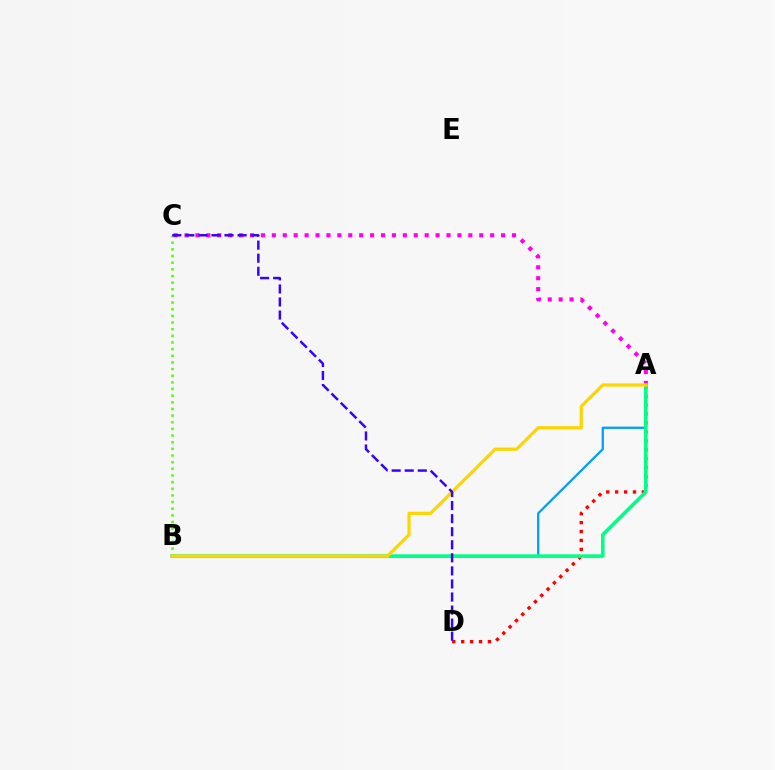{('A', 'D'): [{'color': '#ff0000', 'line_style': 'dotted', 'thickness': 2.42}], ('A', 'B'): [{'color': '#009eff', 'line_style': 'solid', 'thickness': 1.63}, {'color': '#00ff86', 'line_style': 'solid', 'thickness': 2.58}, {'color': '#ffd500', 'line_style': 'solid', 'thickness': 2.33}], ('A', 'C'): [{'color': '#ff00ed', 'line_style': 'dotted', 'thickness': 2.97}], ('B', 'C'): [{'color': '#4fff00', 'line_style': 'dotted', 'thickness': 1.81}], ('C', 'D'): [{'color': '#3700ff', 'line_style': 'dashed', 'thickness': 1.77}]}